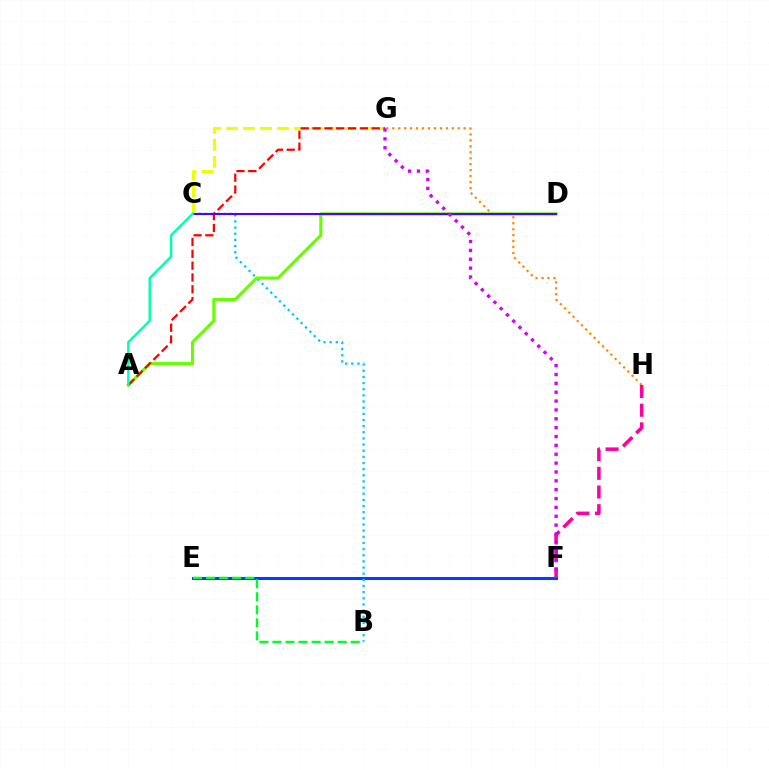{('E', 'F'): [{'color': '#003fff', 'line_style': 'solid', 'thickness': 2.19}], ('G', 'H'): [{'color': '#ff8800', 'line_style': 'dotted', 'thickness': 1.62}], ('B', 'C'): [{'color': '#00c7ff', 'line_style': 'dotted', 'thickness': 1.67}], ('A', 'D'): [{'color': '#66ff00', 'line_style': 'solid', 'thickness': 2.26}], ('C', 'G'): [{'color': '#eeff00', 'line_style': 'dashed', 'thickness': 2.3}], ('A', 'G'): [{'color': '#ff0000', 'line_style': 'dashed', 'thickness': 1.61}], ('F', 'H'): [{'color': '#ff00a0', 'line_style': 'dashed', 'thickness': 2.54}], ('C', 'D'): [{'color': '#4f00ff', 'line_style': 'solid', 'thickness': 1.52}], ('A', 'C'): [{'color': '#00ffaf', 'line_style': 'solid', 'thickness': 1.75}], ('B', 'E'): [{'color': '#00ff27', 'line_style': 'dashed', 'thickness': 1.77}], ('F', 'G'): [{'color': '#d600ff', 'line_style': 'dotted', 'thickness': 2.41}]}